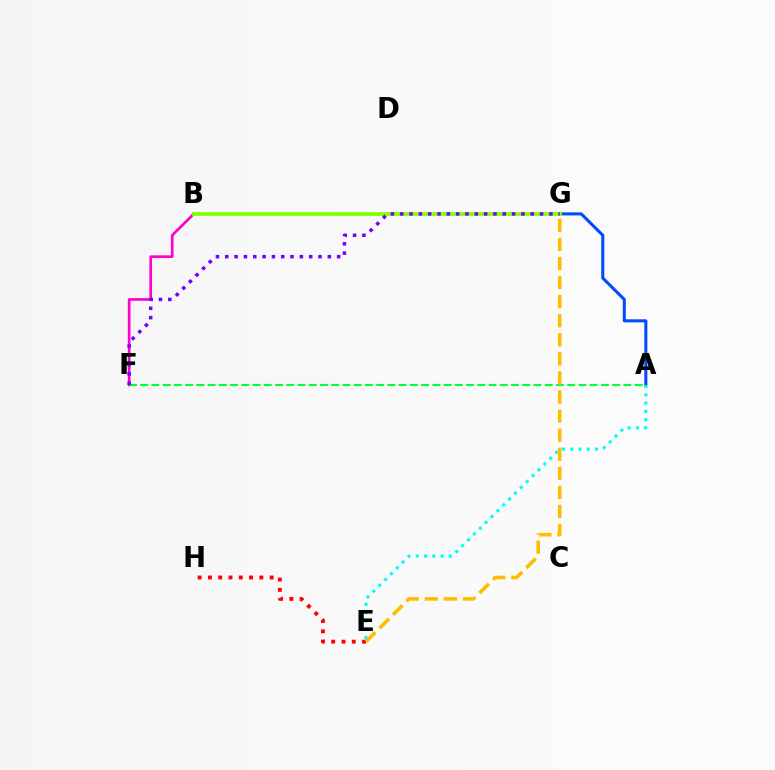{('A', 'G'): [{'color': '#004bff', 'line_style': 'solid', 'thickness': 2.2}], ('B', 'F'): [{'color': '#ff00cf', 'line_style': 'solid', 'thickness': 1.92}], ('E', 'H'): [{'color': '#ff0000', 'line_style': 'dotted', 'thickness': 2.79}], ('A', 'F'): [{'color': '#00ff39', 'line_style': 'dashed', 'thickness': 1.53}], ('A', 'E'): [{'color': '#00fff6', 'line_style': 'dotted', 'thickness': 2.25}], ('E', 'G'): [{'color': '#ffbd00', 'line_style': 'dashed', 'thickness': 2.59}], ('B', 'G'): [{'color': '#84ff00', 'line_style': 'solid', 'thickness': 2.71}], ('F', 'G'): [{'color': '#7200ff', 'line_style': 'dotted', 'thickness': 2.53}]}